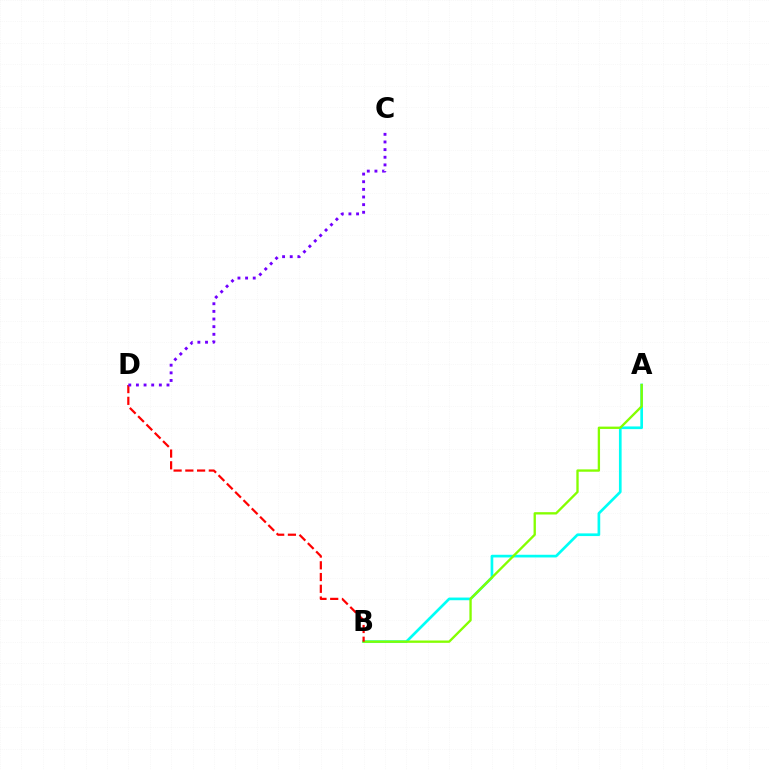{('A', 'B'): [{'color': '#00fff6', 'line_style': 'solid', 'thickness': 1.93}, {'color': '#84ff00', 'line_style': 'solid', 'thickness': 1.68}], ('B', 'D'): [{'color': '#ff0000', 'line_style': 'dashed', 'thickness': 1.6}], ('C', 'D'): [{'color': '#7200ff', 'line_style': 'dotted', 'thickness': 2.08}]}